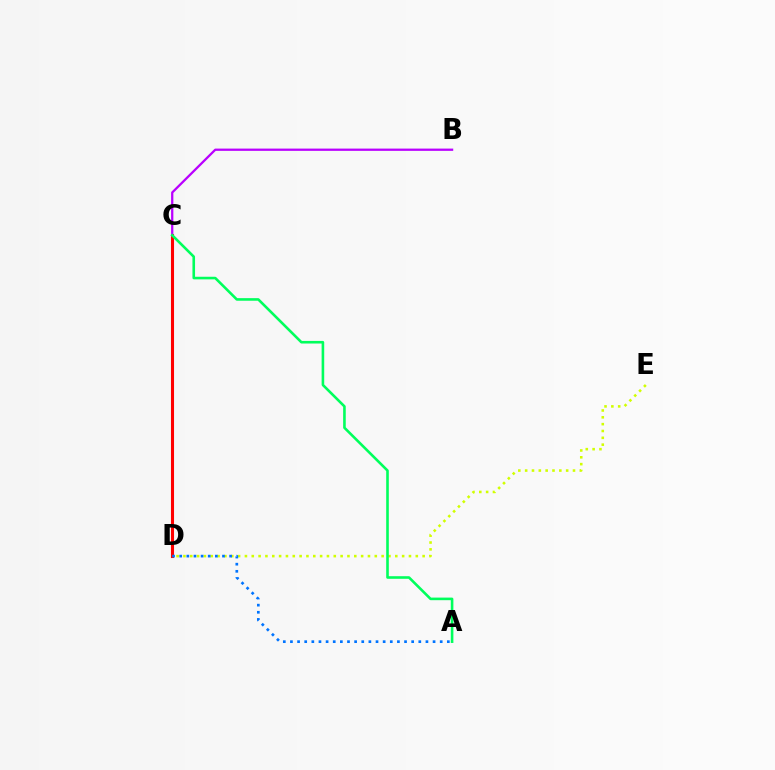{('C', 'D'): [{'color': '#ff0000', 'line_style': 'solid', 'thickness': 2.21}], ('D', 'E'): [{'color': '#d1ff00', 'line_style': 'dotted', 'thickness': 1.86}], ('B', 'C'): [{'color': '#b900ff', 'line_style': 'solid', 'thickness': 1.63}], ('A', 'D'): [{'color': '#0074ff', 'line_style': 'dotted', 'thickness': 1.94}], ('A', 'C'): [{'color': '#00ff5c', 'line_style': 'solid', 'thickness': 1.87}]}